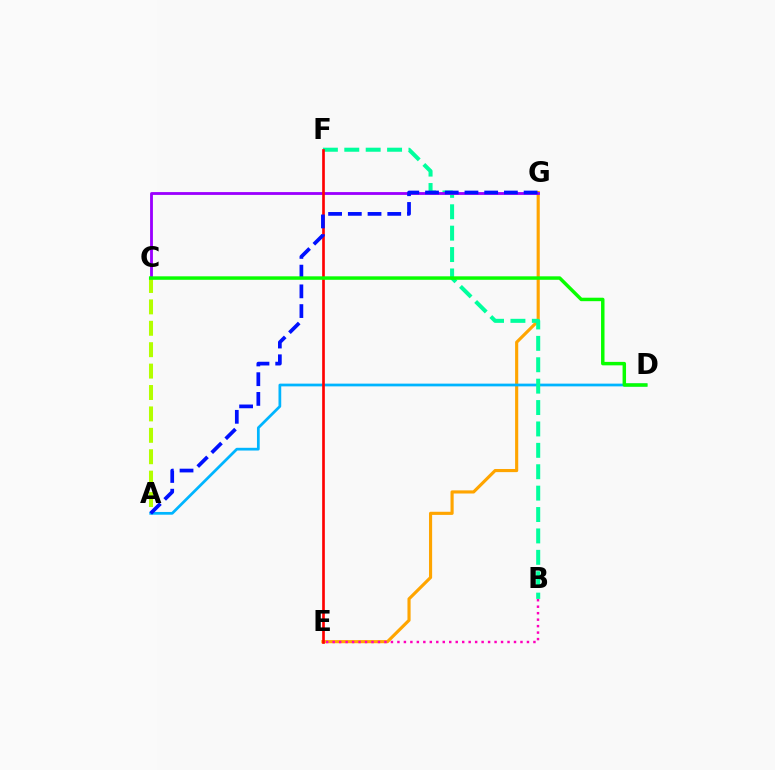{('E', 'G'): [{'color': '#ffa500', 'line_style': 'solid', 'thickness': 2.26}], ('A', 'D'): [{'color': '#00b5ff', 'line_style': 'solid', 'thickness': 1.97}], ('B', 'E'): [{'color': '#ff00bd', 'line_style': 'dotted', 'thickness': 1.76}], ('B', 'F'): [{'color': '#00ff9d', 'line_style': 'dashed', 'thickness': 2.91}], ('C', 'G'): [{'color': '#9b00ff', 'line_style': 'solid', 'thickness': 2.04}], ('E', 'F'): [{'color': '#ff0000', 'line_style': 'solid', 'thickness': 1.92}], ('A', 'G'): [{'color': '#0010ff', 'line_style': 'dashed', 'thickness': 2.68}], ('A', 'C'): [{'color': '#b3ff00', 'line_style': 'dashed', 'thickness': 2.91}], ('C', 'D'): [{'color': '#08ff00', 'line_style': 'solid', 'thickness': 2.5}]}